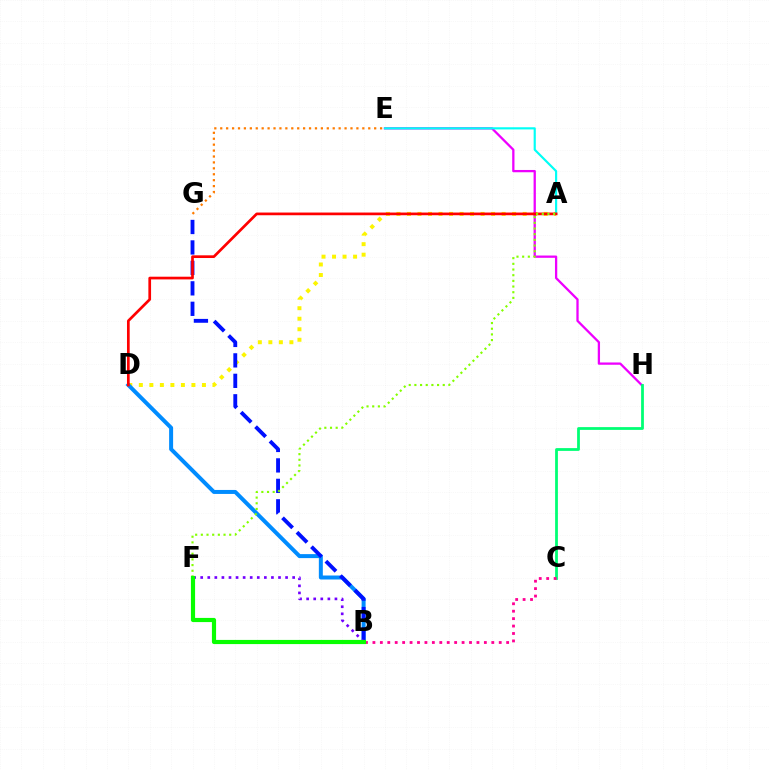{('A', 'D'): [{'color': '#fcf500', 'line_style': 'dotted', 'thickness': 2.86}, {'color': '#ff0000', 'line_style': 'solid', 'thickness': 1.94}], ('E', 'H'): [{'color': '#ee00ff', 'line_style': 'solid', 'thickness': 1.64}], ('B', 'D'): [{'color': '#008cff', 'line_style': 'solid', 'thickness': 2.87}], ('A', 'E'): [{'color': '#00fff6', 'line_style': 'solid', 'thickness': 1.55}], ('C', 'H'): [{'color': '#00ff74', 'line_style': 'solid', 'thickness': 2.0}], ('B', 'G'): [{'color': '#0010ff', 'line_style': 'dashed', 'thickness': 2.78}], ('A', 'F'): [{'color': '#84ff00', 'line_style': 'dotted', 'thickness': 1.54}], ('B', 'C'): [{'color': '#ff0094', 'line_style': 'dotted', 'thickness': 2.02}], ('E', 'G'): [{'color': '#ff7c00', 'line_style': 'dotted', 'thickness': 1.61}], ('B', 'F'): [{'color': '#7200ff', 'line_style': 'dotted', 'thickness': 1.92}, {'color': '#08ff00', 'line_style': 'solid', 'thickness': 3.0}]}